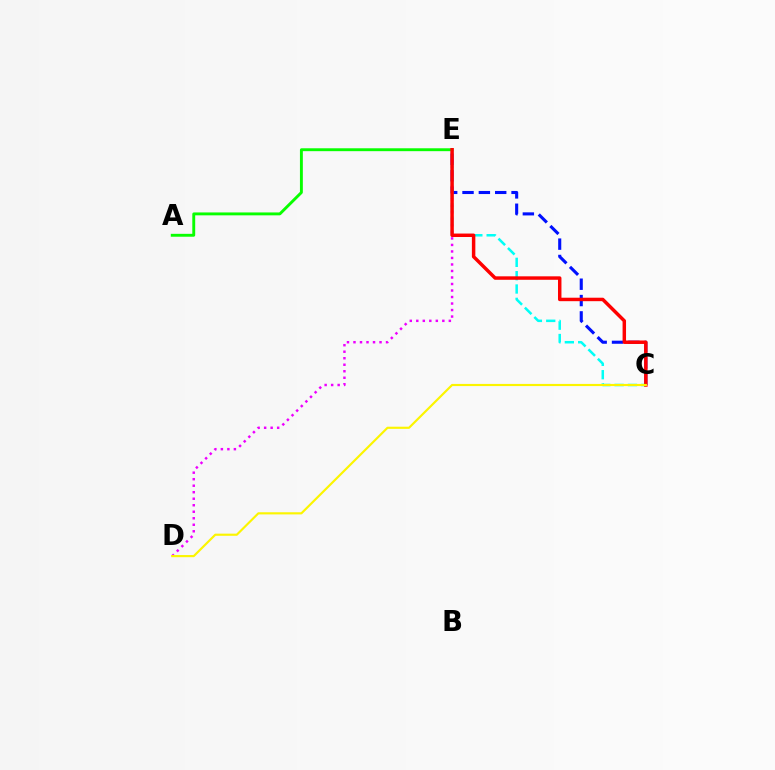{('A', 'E'): [{'color': '#08ff00', 'line_style': 'solid', 'thickness': 2.08}], ('C', 'E'): [{'color': '#0010ff', 'line_style': 'dashed', 'thickness': 2.22}, {'color': '#00fff6', 'line_style': 'dashed', 'thickness': 1.81}, {'color': '#ff0000', 'line_style': 'solid', 'thickness': 2.49}], ('D', 'E'): [{'color': '#ee00ff', 'line_style': 'dotted', 'thickness': 1.77}], ('C', 'D'): [{'color': '#fcf500', 'line_style': 'solid', 'thickness': 1.55}]}